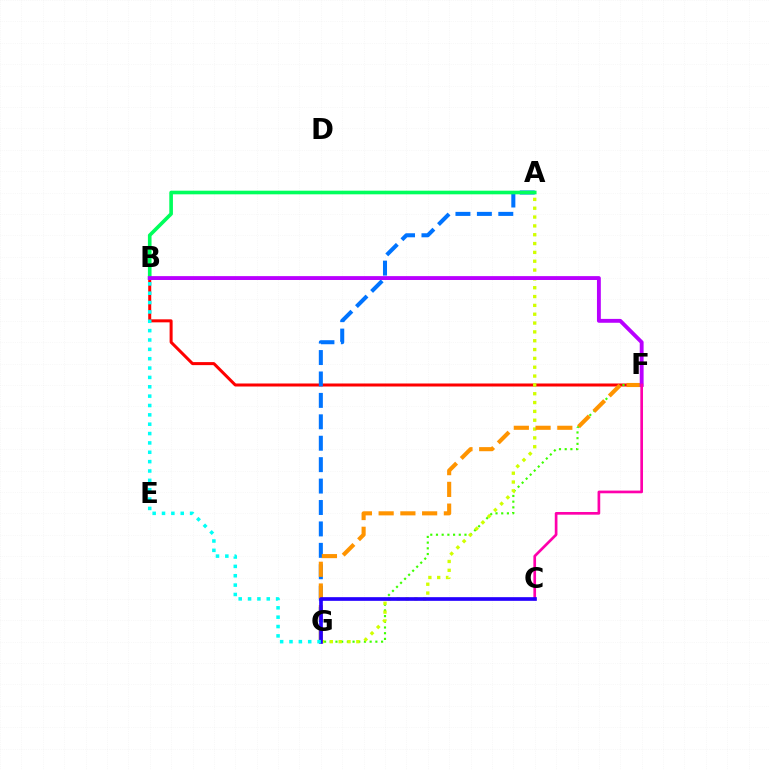{('B', 'F'): [{'color': '#ff0000', 'line_style': 'solid', 'thickness': 2.17}, {'color': '#b900ff', 'line_style': 'solid', 'thickness': 2.78}], ('A', 'G'): [{'color': '#0074ff', 'line_style': 'dashed', 'thickness': 2.91}, {'color': '#d1ff00', 'line_style': 'dotted', 'thickness': 2.4}], ('F', 'G'): [{'color': '#3dff00', 'line_style': 'dotted', 'thickness': 1.55}, {'color': '#ff9400', 'line_style': 'dashed', 'thickness': 2.95}], ('A', 'B'): [{'color': '#00ff5c', 'line_style': 'solid', 'thickness': 2.62}], ('C', 'F'): [{'color': '#ff00ac', 'line_style': 'solid', 'thickness': 1.93}], ('C', 'G'): [{'color': '#2500ff', 'line_style': 'solid', 'thickness': 2.64}], ('B', 'G'): [{'color': '#00fff6', 'line_style': 'dotted', 'thickness': 2.54}]}